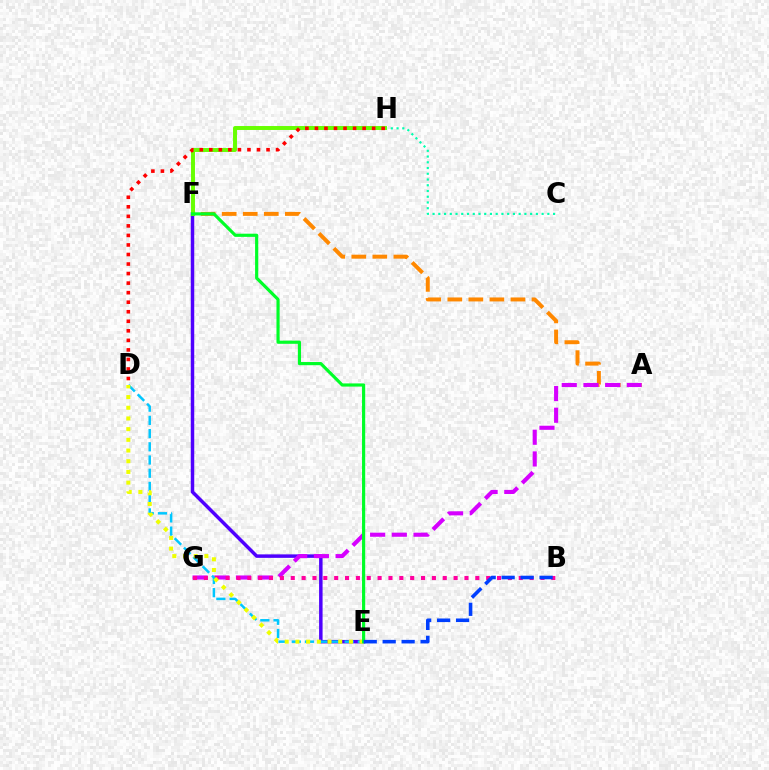{('C', 'H'): [{'color': '#00ffaf', 'line_style': 'dotted', 'thickness': 1.56}], ('A', 'F'): [{'color': '#ff8800', 'line_style': 'dashed', 'thickness': 2.86}], ('E', 'F'): [{'color': '#4f00ff', 'line_style': 'solid', 'thickness': 2.51}, {'color': '#00ff27', 'line_style': 'solid', 'thickness': 2.28}], ('A', 'G'): [{'color': '#d600ff', 'line_style': 'dashed', 'thickness': 2.95}], ('B', 'G'): [{'color': '#ff00a0', 'line_style': 'dotted', 'thickness': 2.95}], ('D', 'E'): [{'color': '#00c7ff', 'line_style': 'dashed', 'thickness': 1.79}, {'color': '#eeff00', 'line_style': 'dotted', 'thickness': 2.91}], ('F', 'H'): [{'color': '#66ff00', 'line_style': 'solid', 'thickness': 2.84}], ('B', 'E'): [{'color': '#003fff', 'line_style': 'dashed', 'thickness': 2.58}], ('D', 'H'): [{'color': '#ff0000', 'line_style': 'dotted', 'thickness': 2.59}]}